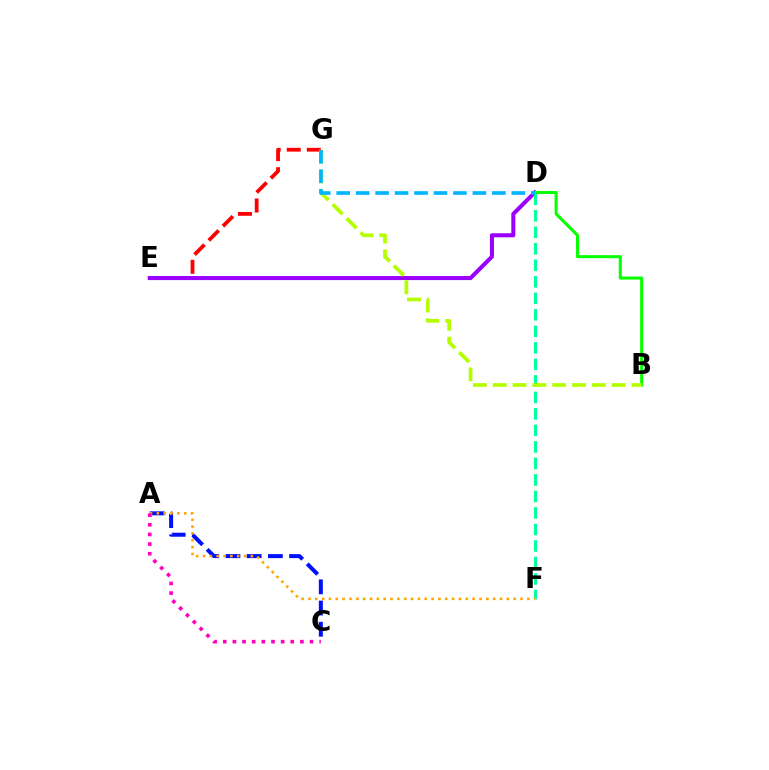{('E', 'G'): [{'color': '#ff0000', 'line_style': 'dashed', 'thickness': 2.73}], ('D', 'E'): [{'color': '#9b00ff', 'line_style': 'solid', 'thickness': 2.92}], ('A', 'C'): [{'color': '#0010ff', 'line_style': 'dashed', 'thickness': 2.88}, {'color': '#ff00bd', 'line_style': 'dotted', 'thickness': 2.62}], ('D', 'F'): [{'color': '#00ff9d', 'line_style': 'dashed', 'thickness': 2.24}], ('B', 'D'): [{'color': '#08ff00', 'line_style': 'solid', 'thickness': 2.19}], ('A', 'F'): [{'color': '#ffa500', 'line_style': 'dotted', 'thickness': 1.86}], ('B', 'G'): [{'color': '#b3ff00', 'line_style': 'dashed', 'thickness': 2.69}], ('D', 'G'): [{'color': '#00b5ff', 'line_style': 'dashed', 'thickness': 2.64}]}